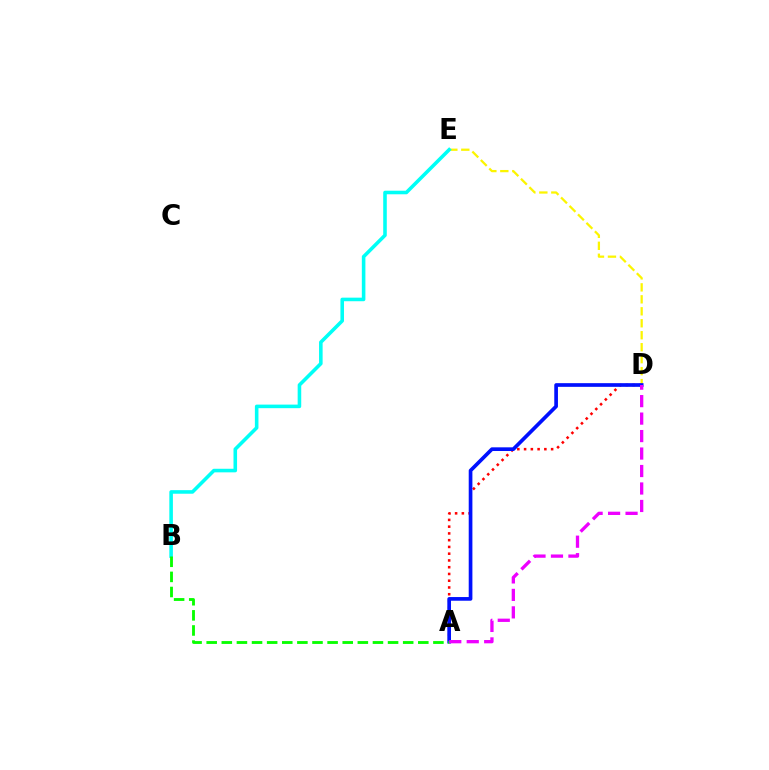{('D', 'E'): [{'color': '#fcf500', 'line_style': 'dashed', 'thickness': 1.63}], ('A', 'D'): [{'color': '#ff0000', 'line_style': 'dotted', 'thickness': 1.84}, {'color': '#0010ff', 'line_style': 'solid', 'thickness': 2.65}, {'color': '#ee00ff', 'line_style': 'dashed', 'thickness': 2.37}], ('B', 'E'): [{'color': '#00fff6', 'line_style': 'solid', 'thickness': 2.57}], ('A', 'B'): [{'color': '#08ff00', 'line_style': 'dashed', 'thickness': 2.05}]}